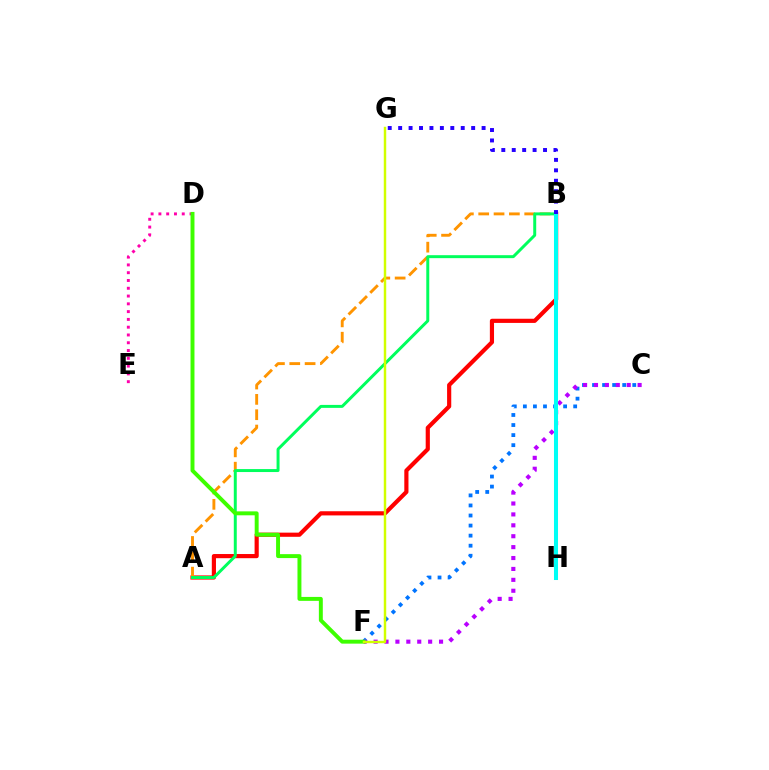{('A', 'B'): [{'color': '#ff0000', 'line_style': 'solid', 'thickness': 3.0}, {'color': '#ff9400', 'line_style': 'dashed', 'thickness': 2.08}, {'color': '#00ff5c', 'line_style': 'solid', 'thickness': 2.14}], ('D', 'E'): [{'color': '#ff00ac', 'line_style': 'dotted', 'thickness': 2.11}], ('C', 'F'): [{'color': '#0074ff', 'line_style': 'dotted', 'thickness': 2.73}, {'color': '#b900ff', 'line_style': 'dotted', 'thickness': 2.96}], ('B', 'H'): [{'color': '#00fff6', 'line_style': 'solid', 'thickness': 2.91}], ('D', 'F'): [{'color': '#3dff00', 'line_style': 'solid', 'thickness': 2.83}], ('B', 'G'): [{'color': '#2500ff', 'line_style': 'dotted', 'thickness': 2.83}], ('F', 'G'): [{'color': '#d1ff00', 'line_style': 'solid', 'thickness': 1.77}]}